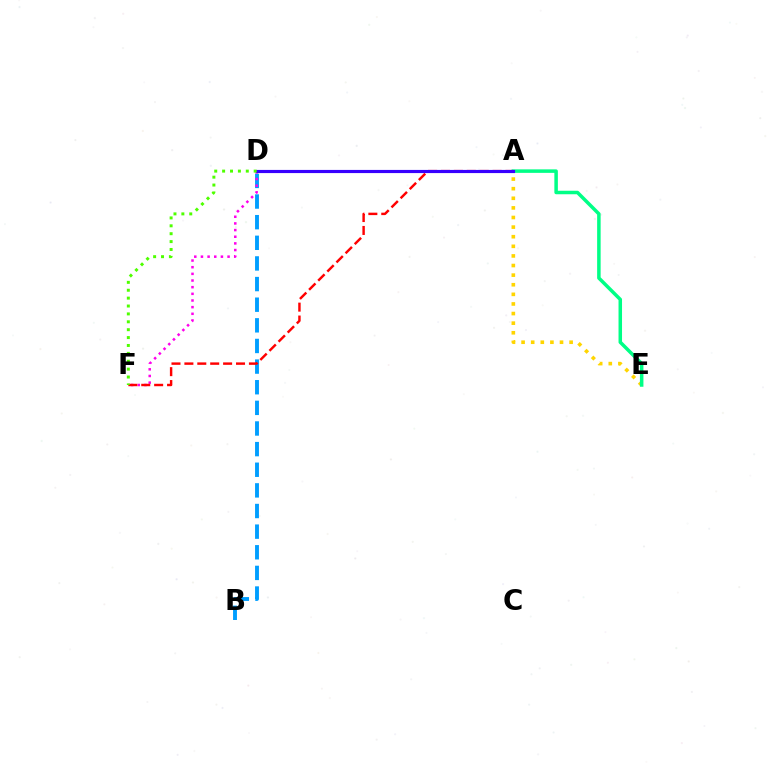{('B', 'D'): [{'color': '#009eff', 'line_style': 'dashed', 'thickness': 2.8}], ('D', 'F'): [{'color': '#ff00ed', 'line_style': 'dotted', 'thickness': 1.81}, {'color': '#4fff00', 'line_style': 'dotted', 'thickness': 2.14}], ('A', 'E'): [{'color': '#ffd500', 'line_style': 'dotted', 'thickness': 2.61}, {'color': '#00ff86', 'line_style': 'solid', 'thickness': 2.52}], ('A', 'F'): [{'color': '#ff0000', 'line_style': 'dashed', 'thickness': 1.75}], ('A', 'D'): [{'color': '#3700ff', 'line_style': 'solid', 'thickness': 2.27}]}